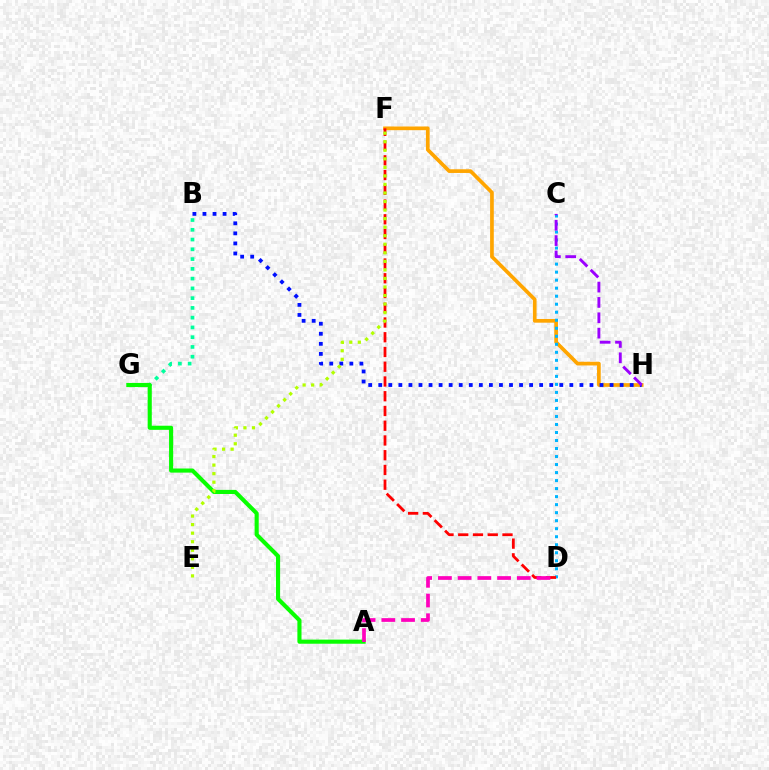{('B', 'G'): [{'color': '#00ff9d', 'line_style': 'dotted', 'thickness': 2.65}], ('F', 'H'): [{'color': '#ffa500', 'line_style': 'solid', 'thickness': 2.66}], ('B', 'H'): [{'color': '#0010ff', 'line_style': 'dotted', 'thickness': 2.73}], ('A', 'G'): [{'color': '#08ff00', 'line_style': 'solid', 'thickness': 2.96}], ('C', 'D'): [{'color': '#00b5ff', 'line_style': 'dotted', 'thickness': 2.18}], ('C', 'H'): [{'color': '#9b00ff', 'line_style': 'dashed', 'thickness': 2.09}], ('D', 'F'): [{'color': '#ff0000', 'line_style': 'dashed', 'thickness': 2.0}], ('A', 'D'): [{'color': '#ff00bd', 'line_style': 'dashed', 'thickness': 2.68}], ('E', 'F'): [{'color': '#b3ff00', 'line_style': 'dotted', 'thickness': 2.32}]}